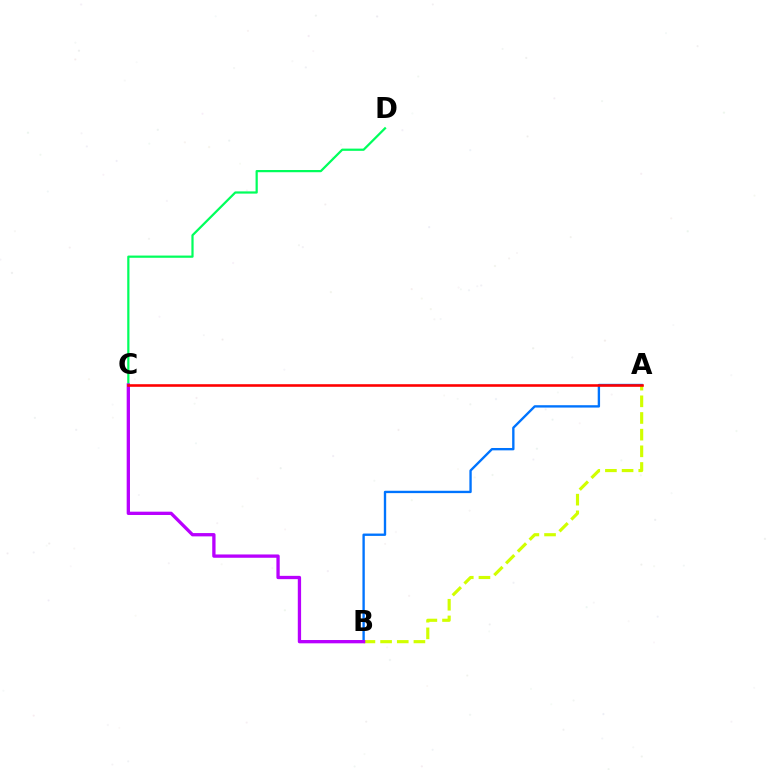{('A', 'B'): [{'color': '#0074ff', 'line_style': 'solid', 'thickness': 1.7}, {'color': '#d1ff00', 'line_style': 'dashed', 'thickness': 2.26}], ('C', 'D'): [{'color': '#00ff5c', 'line_style': 'solid', 'thickness': 1.6}], ('B', 'C'): [{'color': '#b900ff', 'line_style': 'solid', 'thickness': 2.38}], ('A', 'C'): [{'color': '#ff0000', 'line_style': 'solid', 'thickness': 1.87}]}